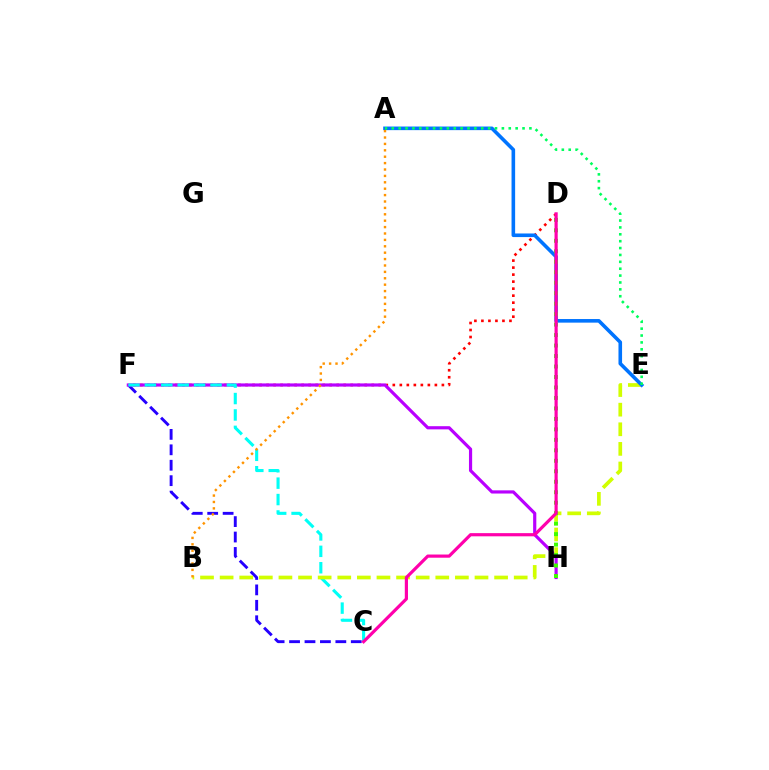{('D', 'F'): [{'color': '#ff0000', 'line_style': 'dotted', 'thickness': 1.91}], ('C', 'F'): [{'color': '#2500ff', 'line_style': 'dashed', 'thickness': 2.1}, {'color': '#00fff6', 'line_style': 'dashed', 'thickness': 2.23}], ('F', 'H'): [{'color': '#b900ff', 'line_style': 'solid', 'thickness': 2.29}], ('B', 'E'): [{'color': '#d1ff00', 'line_style': 'dashed', 'thickness': 2.66}], ('A', 'E'): [{'color': '#0074ff', 'line_style': 'solid', 'thickness': 2.59}, {'color': '#00ff5c', 'line_style': 'dotted', 'thickness': 1.87}], ('D', 'H'): [{'color': '#3dff00', 'line_style': 'dotted', 'thickness': 2.85}], ('A', 'B'): [{'color': '#ff9400', 'line_style': 'dotted', 'thickness': 1.74}], ('C', 'D'): [{'color': '#ff00ac', 'line_style': 'solid', 'thickness': 2.29}]}